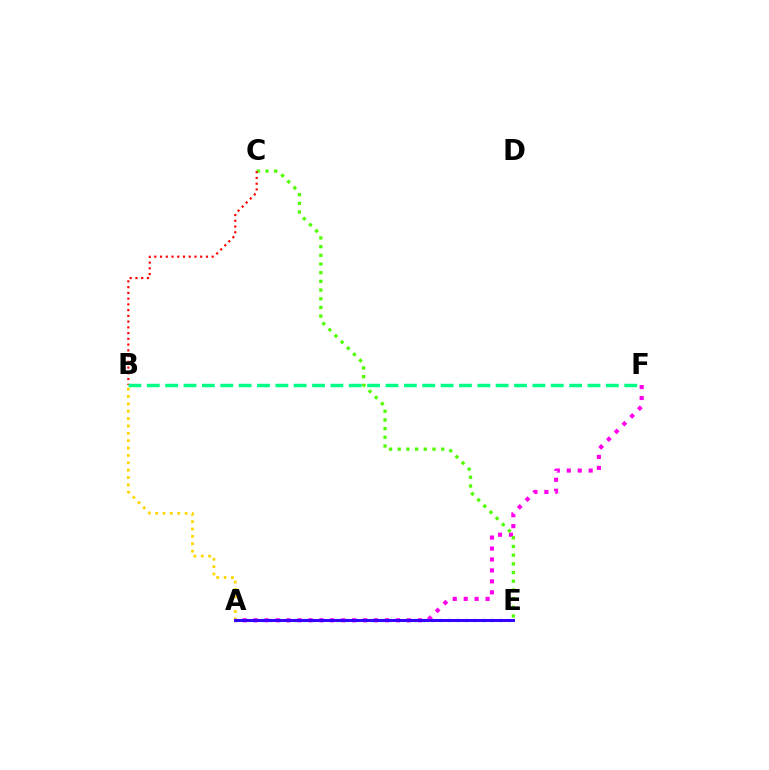{('A', 'E'): [{'color': '#009eff', 'line_style': 'dotted', 'thickness': 2.31}, {'color': '#3700ff', 'line_style': 'solid', 'thickness': 2.14}], ('A', 'B'): [{'color': '#ffd500', 'line_style': 'dotted', 'thickness': 2.0}], ('A', 'F'): [{'color': '#ff00ed', 'line_style': 'dotted', 'thickness': 2.97}], ('C', 'E'): [{'color': '#4fff00', 'line_style': 'dotted', 'thickness': 2.36}], ('B', 'C'): [{'color': '#ff0000', 'line_style': 'dotted', 'thickness': 1.56}], ('B', 'F'): [{'color': '#00ff86', 'line_style': 'dashed', 'thickness': 2.49}]}